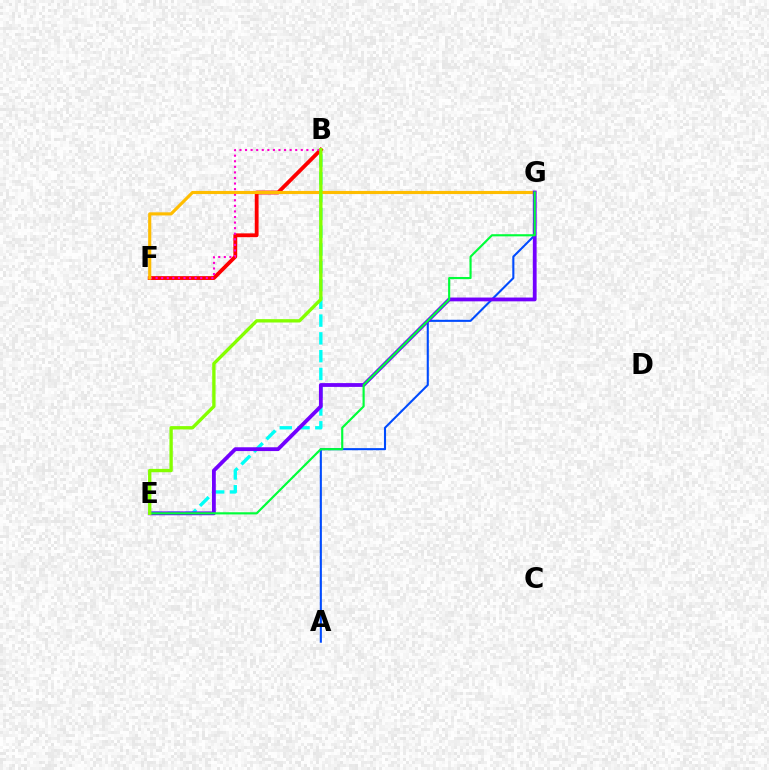{('B', 'F'): [{'color': '#ff0000', 'line_style': 'solid', 'thickness': 2.75}, {'color': '#ff00cf', 'line_style': 'dotted', 'thickness': 1.51}], ('A', 'G'): [{'color': '#004bff', 'line_style': 'solid', 'thickness': 1.51}], ('B', 'E'): [{'color': '#00fff6', 'line_style': 'dashed', 'thickness': 2.42}, {'color': '#84ff00', 'line_style': 'solid', 'thickness': 2.4}], ('F', 'G'): [{'color': '#ffbd00', 'line_style': 'solid', 'thickness': 2.25}], ('E', 'G'): [{'color': '#7200ff', 'line_style': 'solid', 'thickness': 2.73}, {'color': '#00ff39', 'line_style': 'solid', 'thickness': 1.55}]}